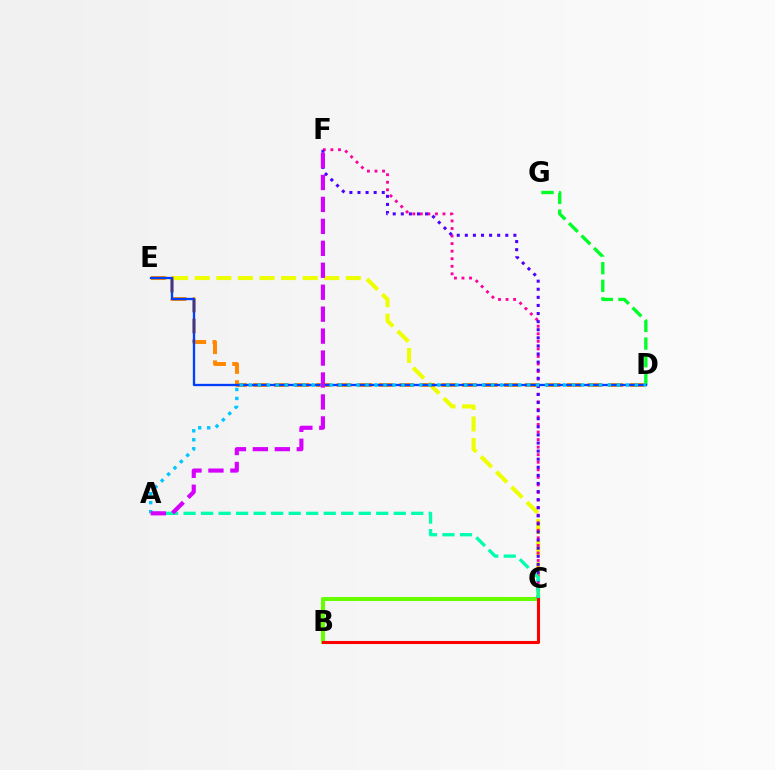{('C', 'E'): [{'color': '#eeff00', 'line_style': 'dashed', 'thickness': 2.93}], ('D', 'E'): [{'color': '#ff8800', 'line_style': 'dashed', 'thickness': 2.84}, {'color': '#003fff', 'line_style': 'solid', 'thickness': 1.68}], ('B', 'C'): [{'color': '#66ff00', 'line_style': 'solid', 'thickness': 2.89}, {'color': '#ff0000', 'line_style': 'solid', 'thickness': 2.22}], ('D', 'G'): [{'color': '#00ff27', 'line_style': 'dashed', 'thickness': 2.4}], ('C', 'F'): [{'color': '#ff00a0', 'line_style': 'dotted', 'thickness': 2.05}, {'color': '#4f00ff', 'line_style': 'dotted', 'thickness': 2.2}], ('A', 'C'): [{'color': '#00ffaf', 'line_style': 'dashed', 'thickness': 2.38}], ('A', 'D'): [{'color': '#00c7ff', 'line_style': 'dotted', 'thickness': 2.44}], ('A', 'F'): [{'color': '#d600ff', 'line_style': 'dashed', 'thickness': 2.98}]}